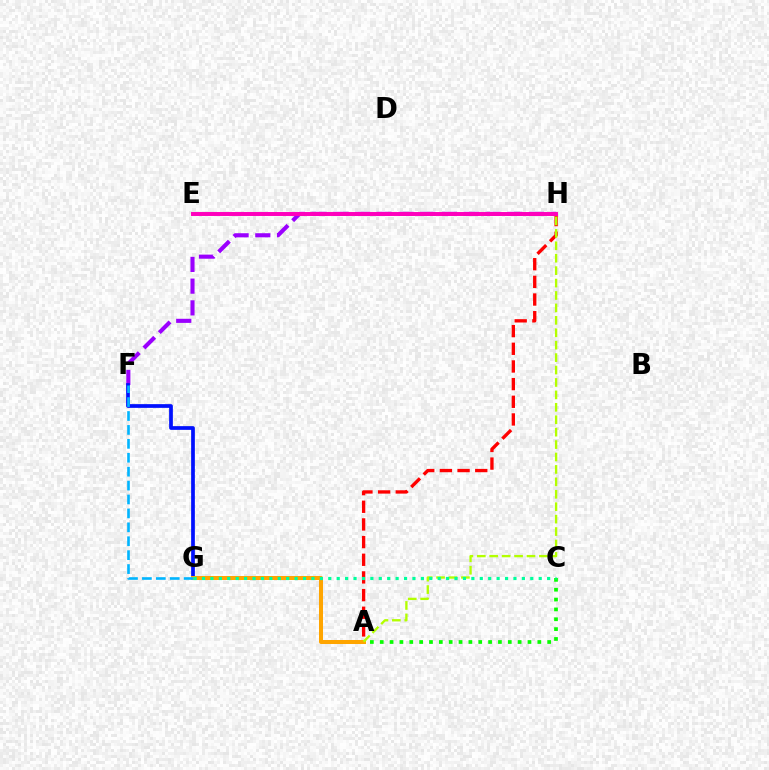{('F', 'H'): [{'color': '#9b00ff', 'line_style': 'dashed', 'thickness': 2.95}], ('A', 'C'): [{'color': '#08ff00', 'line_style': 'dotted', 'thickness': 2.68}], ('A', 'H'): [{'color': '#ff0000', 'line_style': 'dashed', 'thickness': 2.4}, {'color': '#b3ff00', 'line_style': 'dashed', 'thickness': 1.69}], ('F', 'G'): [{'color': '#0010ff', 'line_style': 'solid', 'thickness': 2.68}, {'color': '#00b5ff', 'line_style': 'dashed', 'thickness': 1.89}], ('E', 'H'): [{'color': '#ff00bd', 'line_style': 'solid', 'thickness': 2.85}], ('A', 'G'): [{'color': '#ffa500', 'line_style': 'solid', 'thickness': 2.89}], ('C', 'G'): [{'color': '#00ff9d', 'line_style': 'dotted', 'thickness': 2.29}]}